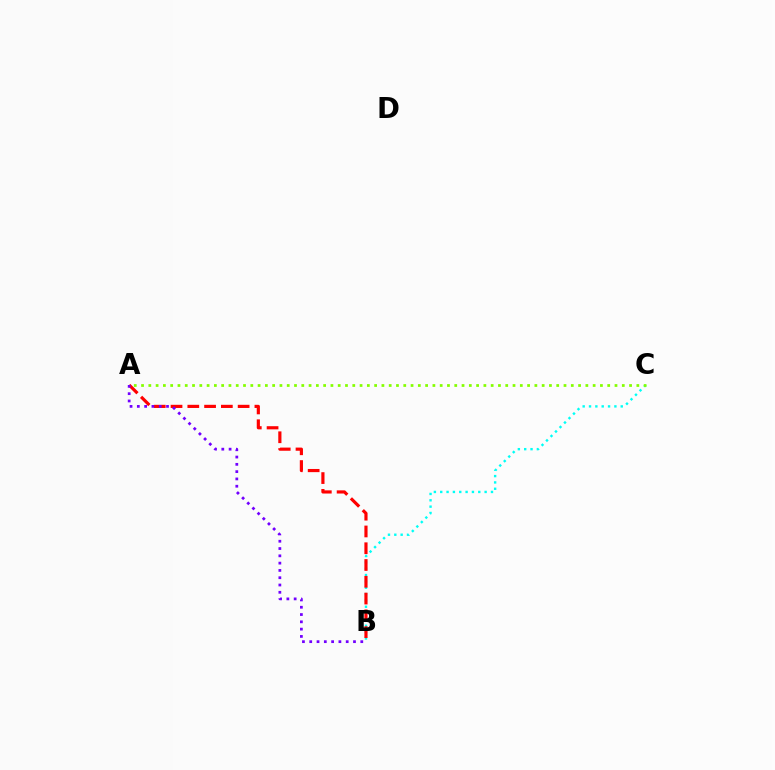{('B', 'C'): [{'color': '#00fff6', 'line_style': 'dotted', 'thickness': 1.72}], ('A', 'B'): [{'color': '#ff0000', 'line_style': 'dashed', 'thickness': 2.28}, {'color': '#7200ff', 'line_style': 'dotted', 'thickness': 1.98}], ('A', 'C'): [{'color': '#84ff00', 'line_style': 'dotted', 'thickness': 1.98}]}